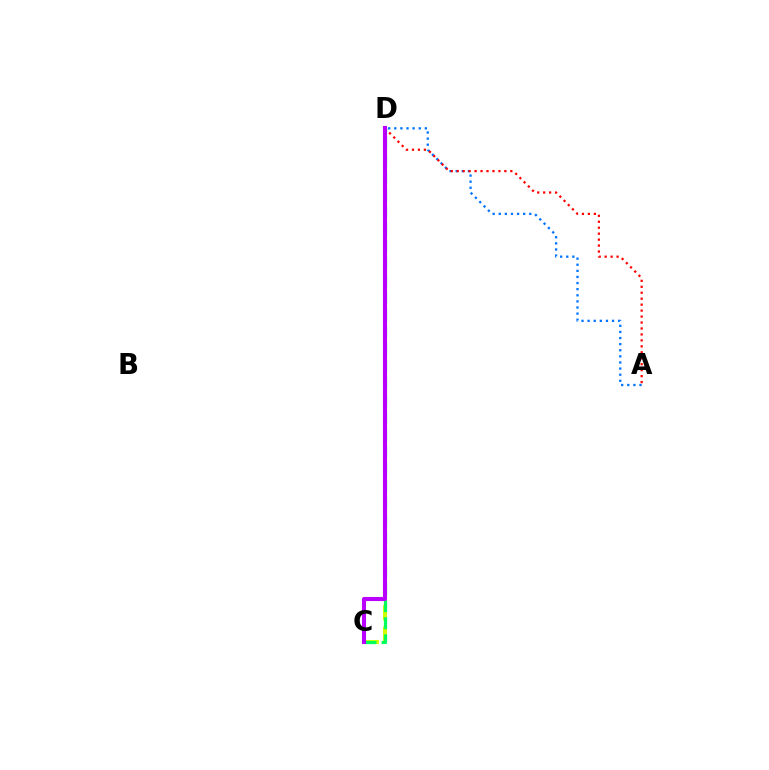{('A', 'D'): [{'color': '#0074ff', 'line_style': 'dotted', 'thickness': 1.66}, {'color': '#ff0000', 'line_style': 'dotted', 'thickness': 1.62}], ('C', 'D'): [{'color': '#d1ff00', 'line_style': 'dashed', 'thickness': 2.9}, {'color': '#00ff5c', 'line_style': 'dashed', 'thickness': 2.33}, {'color': '#b900ff', 'line_style': 'solid', 'thickness': 2.94}]}